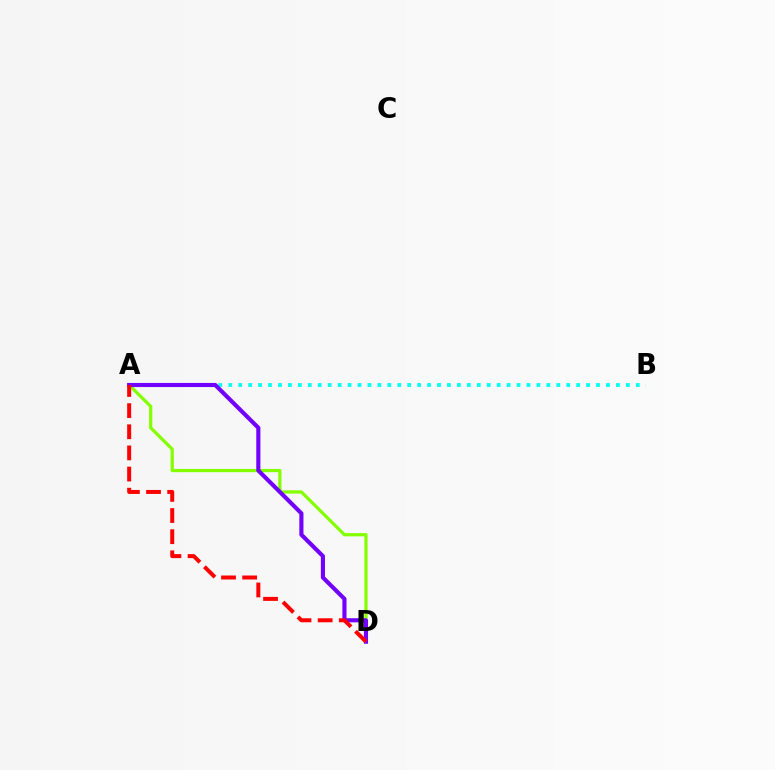{('A', 'D'): [{'color': '#84ff00', 'line_style': 'solid', 'thickness': 2.32}, {'color': '#7200ff', 'line_style': 'solid', 'thickness': 2.97}, {'color': '#ff0000', 'line_style': 'dashed', 'thickness': 2.87}], ('A', 'B'): [{'color': '#00fff6', 'line_style': 'dotted', 'thickness': 2.7}]}